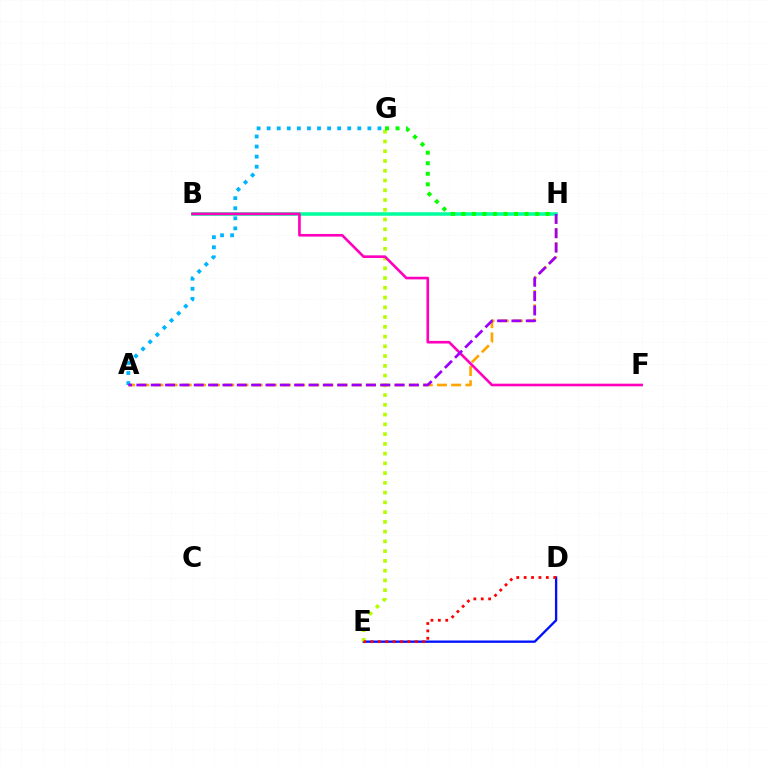{('D', 'E'): [{'color': '#0010ff', 'line_style': 'solid', 'thickness': 1.67}, {'color': '#ff0000', 'line_style': 'dotted', 'thickness': 2.01}], ('E', 'G'): [{'color': '#b3ff00', 'line_style': 'dotted', 'thickness': 2.65}], ('A', 'H'): [{'color': '#ffa500', 'line_style': 'dashed', 'thickness': 1.93}, {'color': '#9b00ff', 'line_style': 'dashed', 'thickness': 1.95}], ('B', 'H'): [{'color': '#00ff9d', 'line_style': 'solid', 'thickness': 2.54}], ('A', 'G'): [{'color': '#00b5ff', 'line_style': 'dotted', 'thickness': 2.74}], ('B', 'F'): [{'color': '#ff00bd', 'line_style': 'solid', 'thickness': 1.9}], ('G', 'H'): [{'color': '#08ff00', 'line_style': 'dotted', 'thickness': 2.86}]}